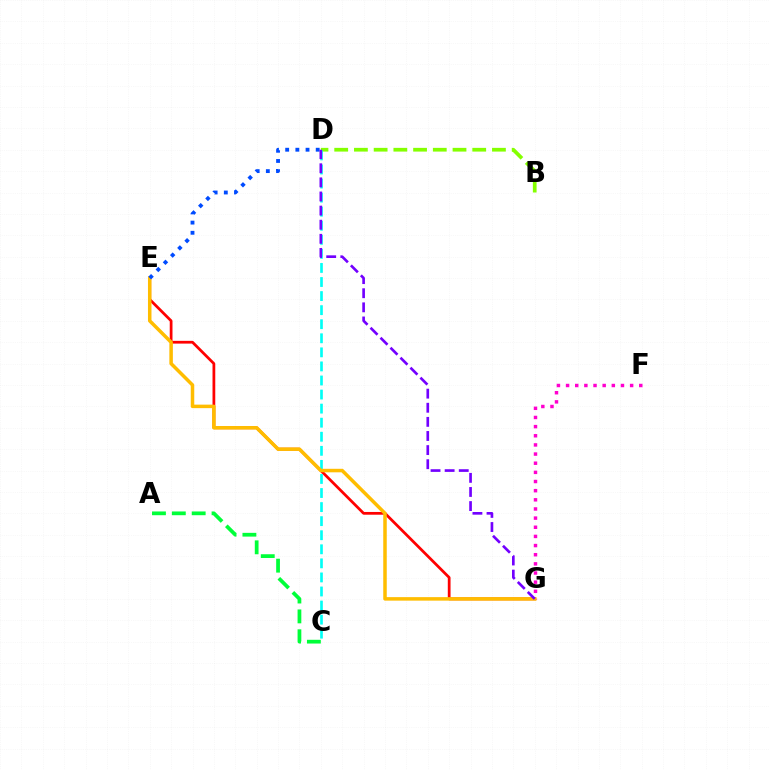{('F', 'G'): [{'color': '#ff00cf', 'line_style': 'dotted', 'thickness': 2.49}], ('E', 'G'): [{'color': '#ff0000', 'line_style': 'solid', 'thickness': 1.98}, {'color': '#ffbd00', 'line_style': 'solid', 'thickness': 2.53}], ('B', 'D'): [{'color': '#84ff00', 'line_style': 'dashed', 'thickness': 2.68}], ('C', 'D'): [{'color': '#00fff6', 'line_style': 'dashed', 'thickness': 1.91}], ('A', 'C'): [{'color': '#00ff39', 'line_style': 'dashed', 'thickness': 2.7}], ('D', 'E'): [{'color': '#004bff', 'line_style': 'dotted', 'thickness': 2.77}], ('D', 'G'): [{'color': '#7200ff', 'line_style': 'dashed', 'thickness': 1.92}]}